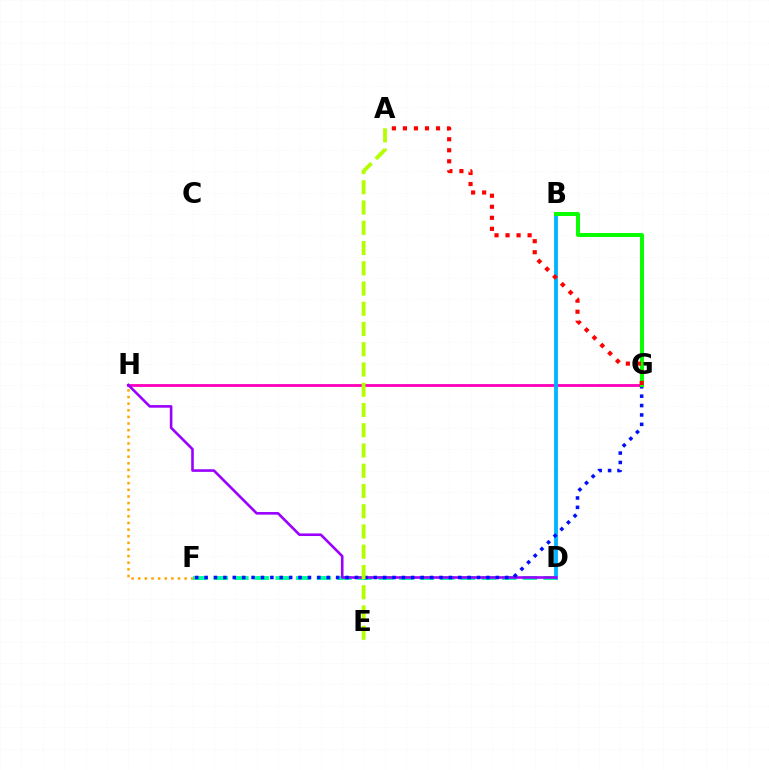{('F', 'H'): [{'color': '#ffa500', 'line_style': 'dotted', 'thickness': 1.8}], ('G', 'H'): [{'color': '#ff00bd', 'line_style': 'solid', 'thickness': 2.03}], ('B', 'D'): [{'color': '#00b5ff', 'line_style': 'solid', 'thickness': 2.76}], ('D', 'F'): [{'color': '#00ff9d', 'line_style': 'dashed', 'thickness': 2.8}], ('D', 'H'): [{'color': '#9b00ff', 'line_style': 'solid', 'thickness': 1.88}], ('F', 'G'): [{'color': '#0010ff', 'line_style': 'dotted', 'thickness': 2.55}], ('B', 'G'): [{'color': '#08ff00', 'line_style': 'solid', 'thickness': 2.86}], ('A', 'E'): [{'color': '#b3ff00', 'line_style': 'dashed', 'thickness': 2.75}], ('A', 'G'): [{'color': '#ff0000', 'line_style': 'dotted', 'thickness': 3.0}]}